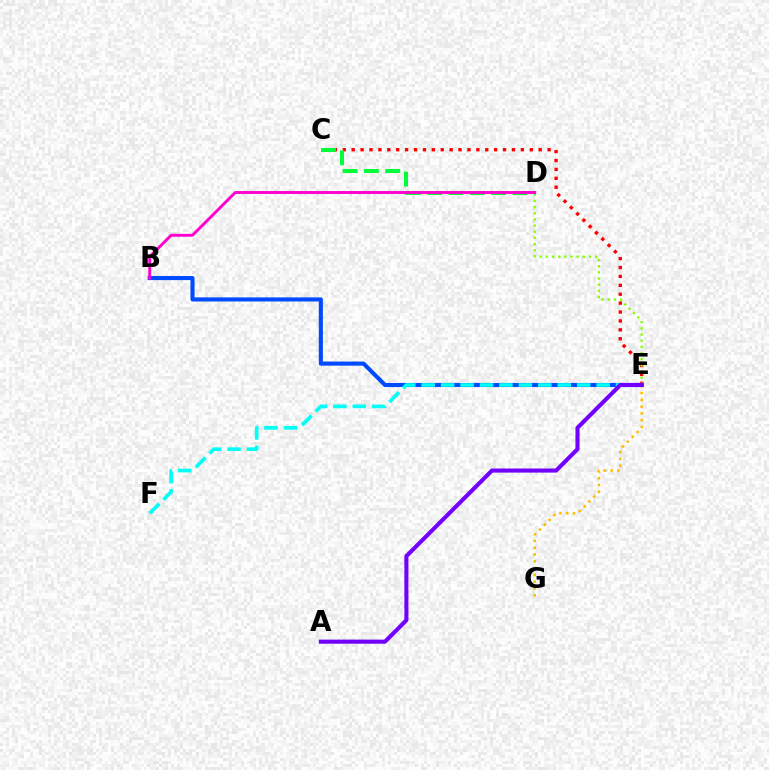{('E', 'G'): [{'color': '#ffbd00', 'line_style': 'dotted', 'thickness': 1.84}], ('B', 'E'): [{'color': '#004bff', 'line_style': 'solid', 'thickness': 2.95}], ('E', 'F'): [{'color': '#00fff6', 'line_style': 'dashed', 'thickness': 2.64}], ('C', 'E'): [{'color': '#ff0000', 'line_style': 'dotted', 'thickness': 2.42}], ('D', 'E'): [{'color': '#84ff00', 'line_style': 'dotted', 'thickness': 1.67}], ('C', 'D'): [{'color': '#00ff39', 'line_style': 'dashed', 'thickness': 2.9}], ('A', 'E'): [{'color': '#7200ff', 'line_style': 'solid', 'thickness': 2.95}], ('B', 'D'): [{'color': '#ff00cf', 'line_style': 'solid', 'thickness': 2.1}]}